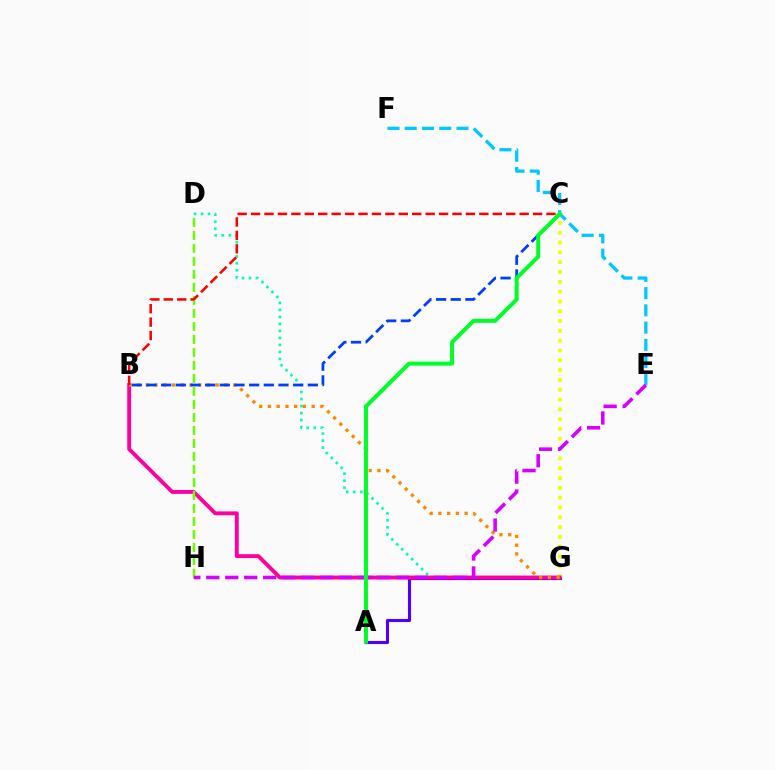{('D', 'G'): [{'color': '#00ffaf', 'line_style': 'dotted', 'thickness': 1.9}], ('A', 'G'): [{'color': '#4f00ff', 'line_style': 'solid', 'thickness': 2.24}], ('C', 'G'): [{'color': '#eeff00', 'line_style': 'dotted', 'thickness': 2.67}], ('B', 'G'): [{'color': '#ff00a0', 'line_style': 'solid', 'thickness': 2.79}, {'color': '#ff8800', 'line_style': 'dotted', 'thickness': 2.37}], ('E', 'F'): [{'color': '#00c7ff', 'line_style': 'dashed', 'thickness': 2.34}], ('D', 'H'): [{'color': '#66ff00', 'line_style': 'dashed', 'thickness': 1.77}], ('E', 'H'): [{'color': '#d600ff', 'line_style': 'dashed', 'thickness': 2.57}], ('B', 'C'): [{'color': '#003fff', 'line_style': 'dashed', 'thickness': 1.99}, {'color': '#ff0000', 'line_style': 'dashed', 'thickness': 1.82}], ('A', 'C'): [{'color': '#00ff27', 'line_style': 'solid', 'thickness': 2.88}]}